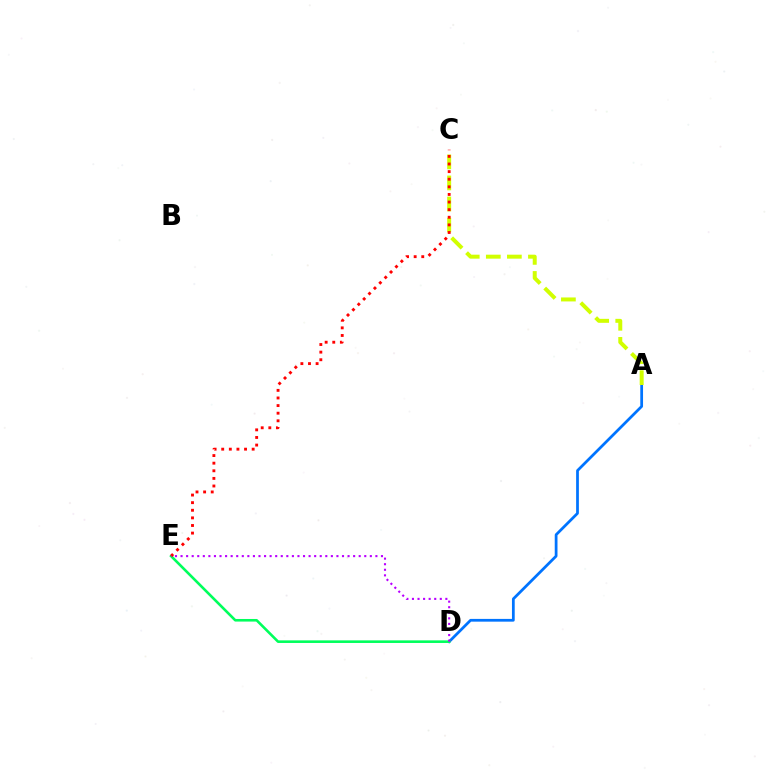{('A', 'D'): [{'color': '#0074ff', 'line_style': 'solid', 'thickness': 1.98}], ('A', 'C'): [{'color': '#d1ff00', 'line_style': 'dashed', 'thickness': 2.86}], ('D', 'E'): [{'color': '#00ff5c', 'line_style': 'solid', 'thickness': 1.87}, {'color': '#b900ff', 'line_style': 'dotted', 'thickness': 1.51}], ('C', 'E'): [{'color': '#ff0000', 'line_style': 'dotted', 'thickness': 2.07}]}